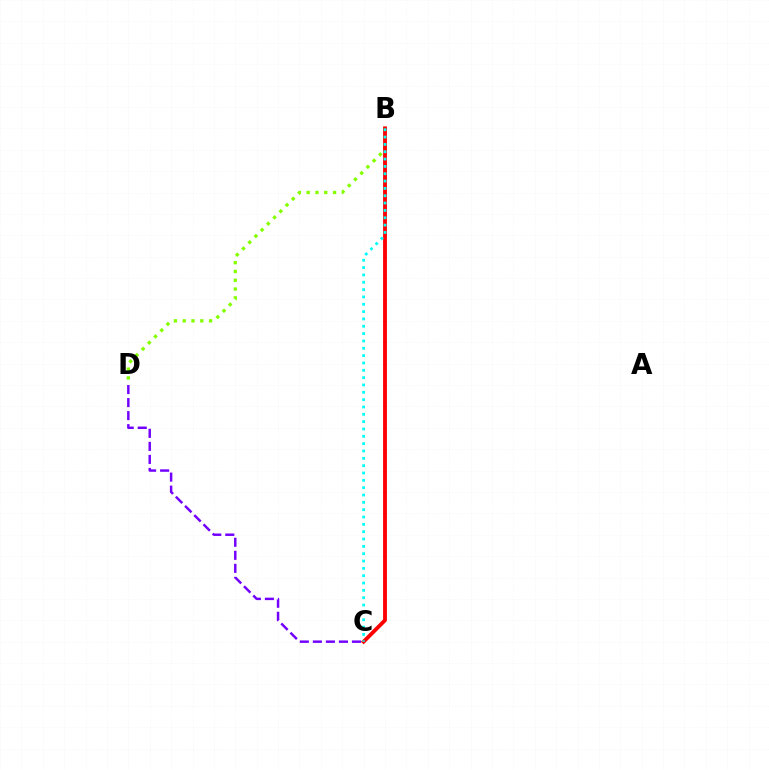{('B', 'D'): [{'color': '#84ff00', 'line_style': 'dotted', 'thickness': 2.39}], ('B', 'C'): [{'color': '#ff0000', 'line_style': 'solid', 'thickness': 2.76}, {'color': '#00fff6', 'line_style': 'dotted', 'thickness': 1.99}], ('C', 'D'): [{'color': '#7200ff', 'line_style': 'dashed', 'thickness': 1.77}]}